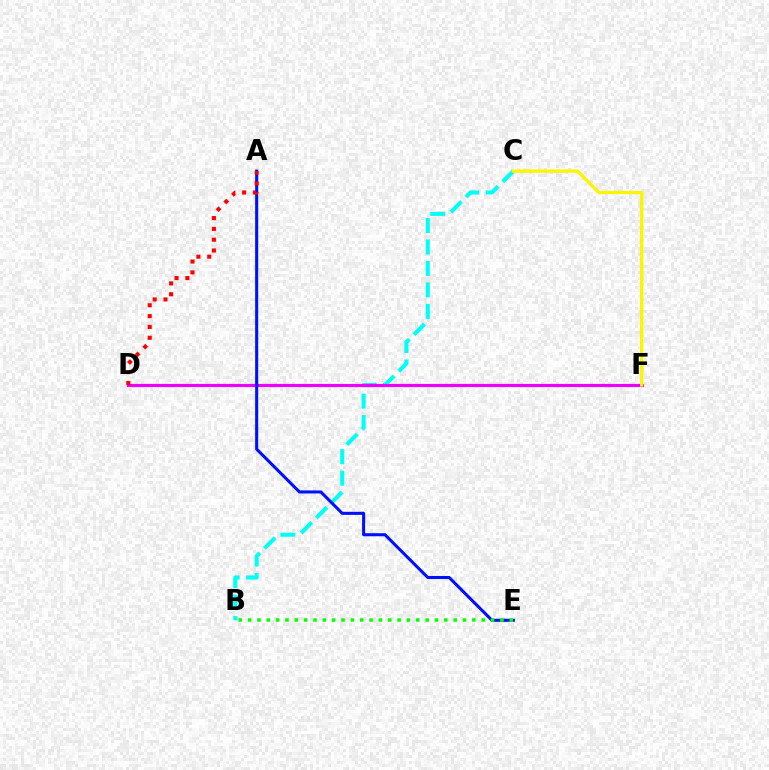{('B', 'C'): [{'color': '#00fff6', 'line_style': 'dashed', 'thickness': 2.92}], ('D', 'F'): [{'color': '#ee00ff', 'line_style': 'solid', 'thickness': 2.27}], ('A', 'E'): [{'color': '#0010ff', 'line_style': 'solid', 'thickness': 2.2}], ('A', 'D'): [{'color': '#ff0000', 'line_style': 'dotted', 'thickness': 2.94}], ('C', 'F'): [{'color': '#fcf500', 'line_style': 'solid', 'thickness': 2.4}], ('B', 'E'): [{'color': '#08ff00', 'line_style': 'dotted', 'thickness': 2.54}]}